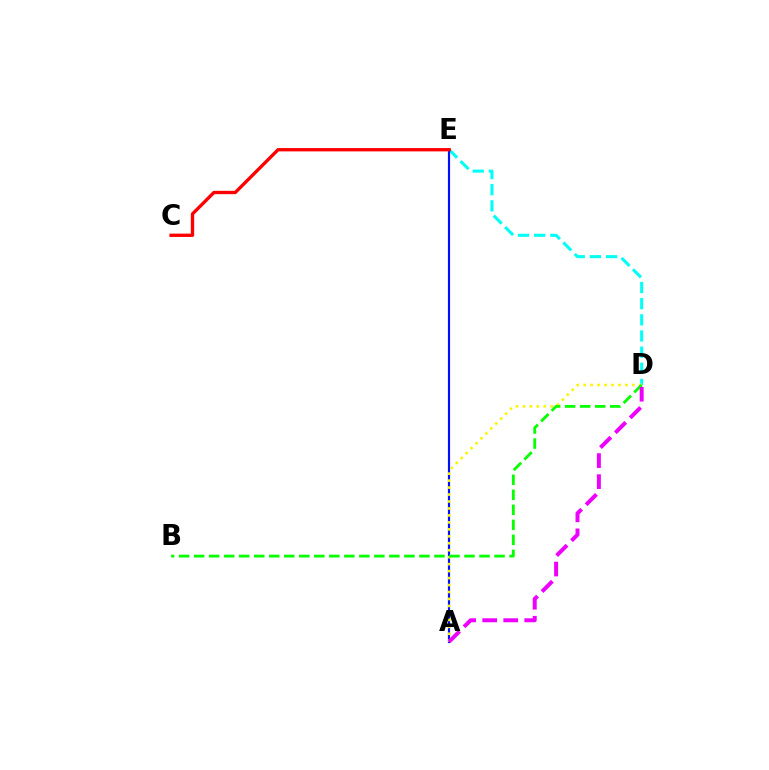{('D', 'E'): [{'color': '#00fff6', 'line_style': 'dashed', 'thickness': 2.19}], ('A', 'E'): [{'color': '#0010ff', 'line_style': 'solid', 'thickness': 1.56}], ('C', 'E'): [{'color': '#ff0000', 'line_style': 'solid', 'thickness': 2.4}], ('A', 'D'): [{'color': '#fcf500', 'line_style': 'dotted', 'thickness': 1.89}, {'color': '#ee00ff', 'line_style': 'dashed', 'thickness': 2.86}], ('B', 'D'): [{'color': '#08ff00', 'line_style': 'dashed', 'thickness': 2.04}]}